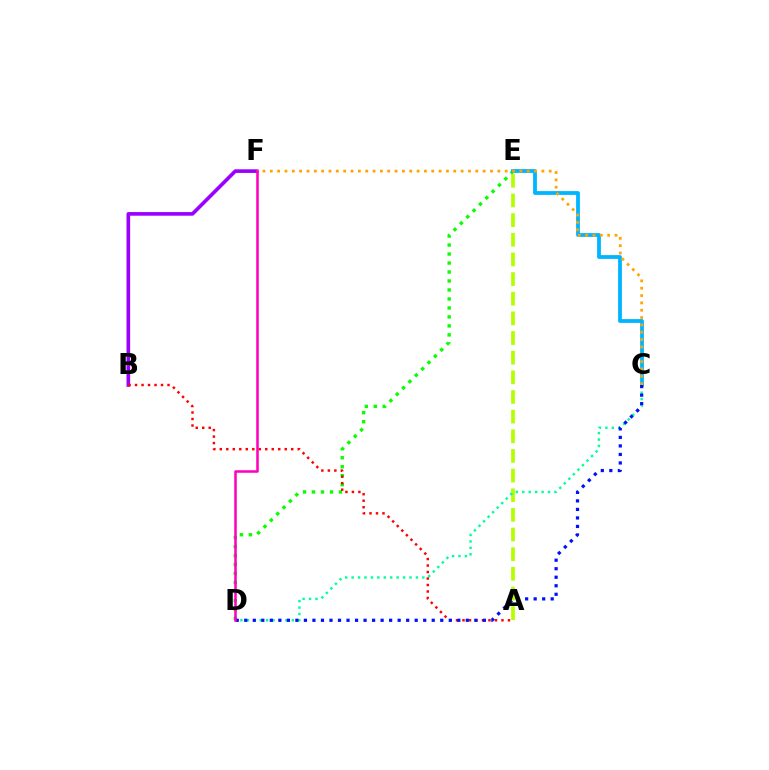{('B', 'F'): [{'color': '#9b00ff', 'line_style': 'solid', 'thickness': 2.62}], ('D', 'E'): [{'color': '#08ff00', 'line_style': 'dotted', 'thickness': 2.44}], ('A', 'E'): [{'color': '#b3ff00', 'line_style': 'dashed', 'thickness': 2.67}], ('A', 'B'): [{'color': '#ff0000', 'line_style': 'dotted', 'thickness': 1.76}], ('C', 'E'): [{'color': '#00b5ff', 'line_style': 'solid', 'thickness': 2.74}], ('C', 'F'): [{'color': '#ffa500', 'line_style': 'dotted', 'thickness': 1.99}], ('C', 'D'): [{'color': '#00ff9d', 'line_style': 'dotted', 'thickness': 1.75}, {'color': '#0010ff', 'line_style': 'dotted', 'thickness': 2.32}], ('D', 'F'): [{'color': '#ff00bd', 'line_style': 'solid', 'thickness': 1.82}]}